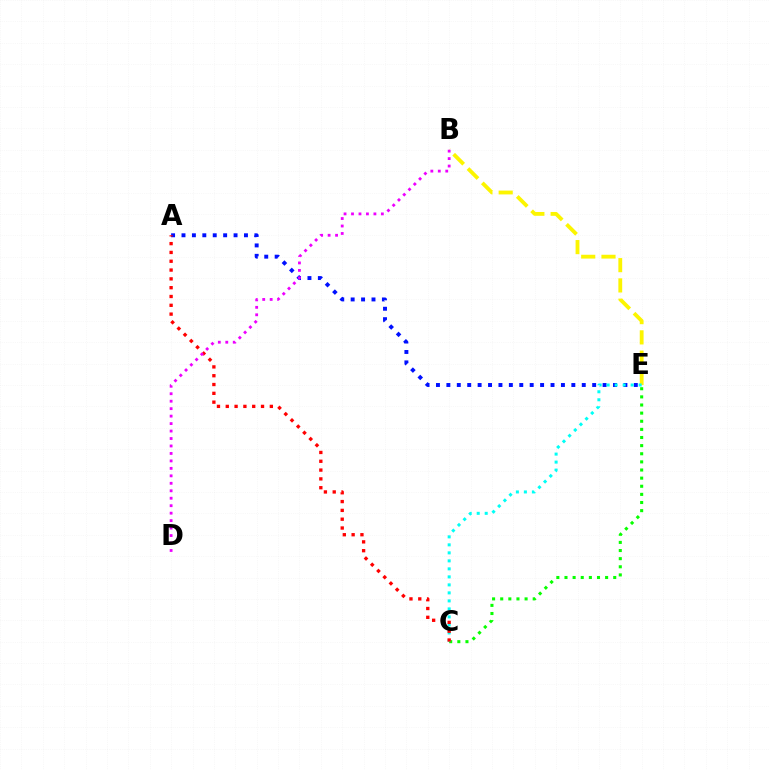{('A', 'E'): [{'color': '#0010ff', 'line_style': 'dotted', 'thickness': 2.83}], ('B', 'E'): [{'color': '#fcf500', 'line_style': 'dashed', 'thickness': 2.75}], ('C', 'E'): [{'color': '#08ff00', 'line_style': 'dotted', 'thickness': 2.21}, {'color': '#00fff6', 'line_style': 'dotted', 'thickness': 2.18}], ('A', 'C'): [{'color': '#ff0000', 'line_style': 'dotted', 'thickness': 2.39}], ('B', 'D'): [{'color': '#ee00ff', 'line_style': 'dotted', 'thickness': 2.03}]}